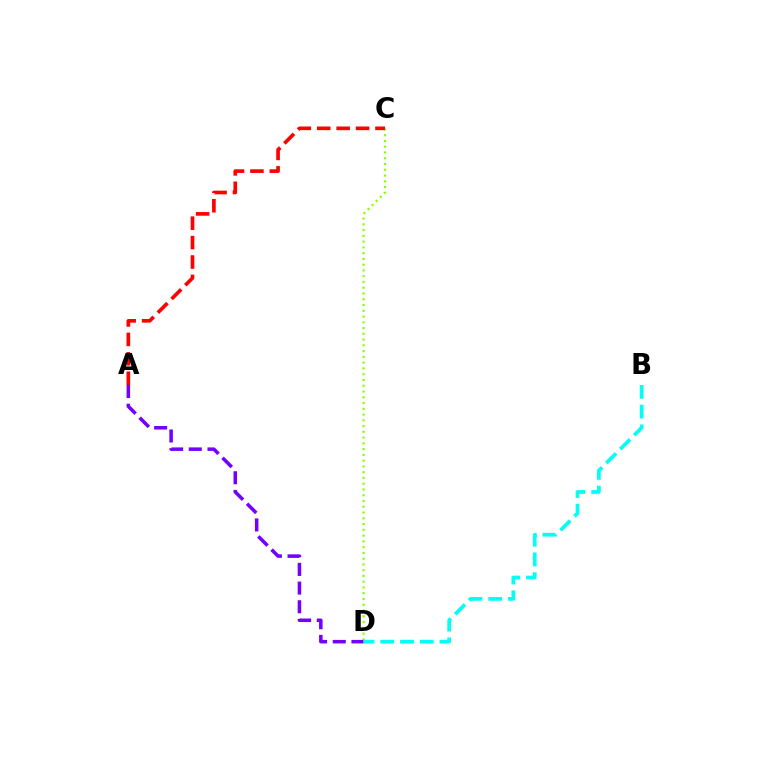{('C', 'D'): [{'color': '#84ff00', 'line_style': 'dotted', 'thickness': 1.57}], ('A', 'D'): [{'color': '#7200ff', 'line_style': 'dashed', 'thickness': 2.54}], ('A', 'C'): [{'color': '#ff0000', 'line_style': 'dashed', 'thickness': 2.64}], ('B', 'D'): [{'color': '#00fff6', 'line_style': 'dashed', 'thickness': 2.68}]}